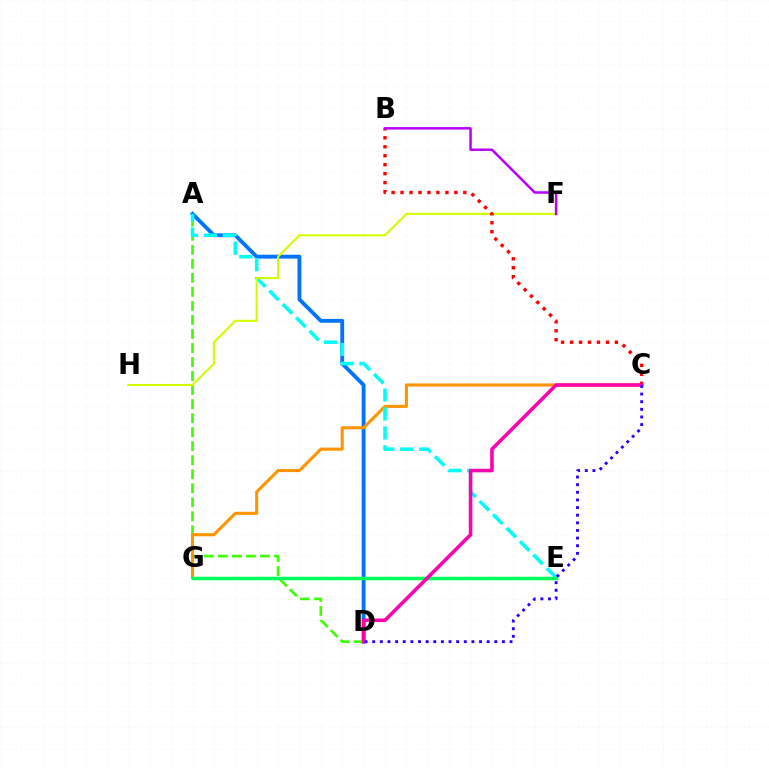{('A', 'D'): [{'color': '#0074ff', 'line_style': 'solid', 'thickness': 2.77}, {'color': '#3dff00', 'line_style': 'dashed', 'thickness': 1.91}], ('C', 'G'): [{'color': '#ff9400', 'line_style': 'solid', 'thickness': 2.22}], ('A', 'E'): [{'color': '#00fff6', 'line_style': 'dashed', 'thickness': 2.58}], ('F', 'H'): [{'color': '#d1ff00', 'line_style': 'solid', 'thickness': 1.51}], ('B', 'C'): [{'color': '#ff0000', 'line_style': 'dotted', 'thickness': 2.44}], ('E', 'G'): [{'color': '#00ff5c', 'line_style': 'solid', 'thickness': 2.52}], ('C', 'D'): [{'color': '#ff00ac', 'line_style': 'solid', 'thickness': 2.56}, {'color': '#2500ff', 'line_style': 'dotted', 'thickness': 2.07}], ('B', 'F'): [{'color': '#b900ff', 'line_style': 'solid', 'thickness': 1.81}]}